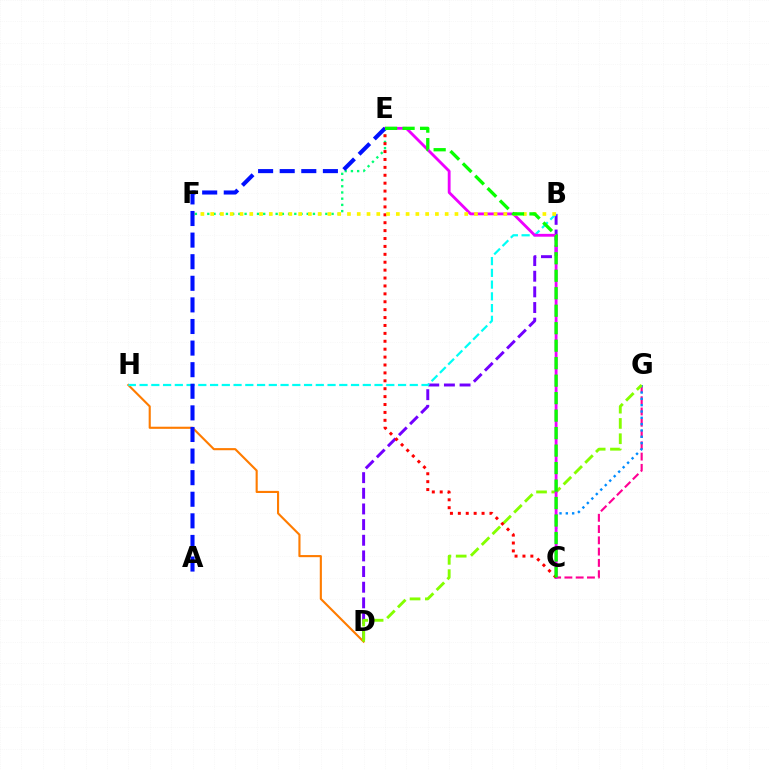{('E', 'F'): [{'color': '#00ff74', 'line_style': 'dotted', 'thickness': 1.69}], ('B', 'D'): [{'color': '#7200ff', 'line_style': 'dashed', 'thickness': 2.13}], ('C', 'G'): [{'color': '#ff0094', 'line_style': 'dashed', 'thickness': 1.53}, {'color': '#008cff', 'line_style': 'dotted', 'thickness': 1.72}], ('D', 'H'): [{'color': '#ff7c00', 'line_style': 'solid', 'thickness': 1.53}], ('B', 'H'): [{'color': '#00fff6', 'line_style': 'dashed', 'thickness': 1.6}], ('D', 'G'): [{'color': '#84ff00', 'line_style': 'dashed', 'thickness': 2.07}], ('C', 'E'): [{'color': '#ee00ff', 'line_style': 'solid', 'thickness': 2.04}, {'color': '#ff0000', 'line_style': 'dotted', 'thickness': 2.15}, {'color': '#08ff00', 'line_style': 'dashed', 'thickness': 2.38}], ('B', 'F'): [{'color': '#fcf500', 'line_style': 'dotted', 'thickness': 2.65}], ('A', 'E'): [{'color': '#0010ff', 'line_style': 'dashed', 'thickness': 2.93}]}